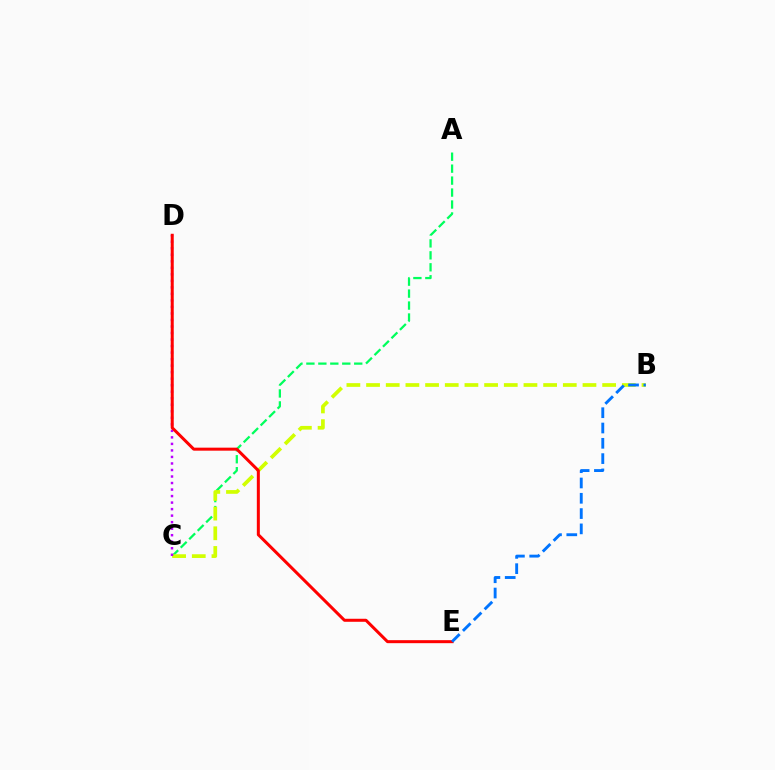{('A', 'C'): [{'color': '#00ff5c', 'line_style': 'dashed', 'thickness': 1.62}], ('B', 'C'): [{'color': '#d1ff00', 'line_style': 'dashed', 'thickness': 2.67}], ('C', 'D'): [{'color': '#b900ff', 'line_style': 'dotted', 'thickness': 1.77}], ('D', 'E'): [{'color': '#ff0000', 'line_style': 'solid', 'thickness': 2.17}], ('B', 'E'): [{'color': '#0074ff', 'line_style': 'dashed', 'thickness': 2.08}]}